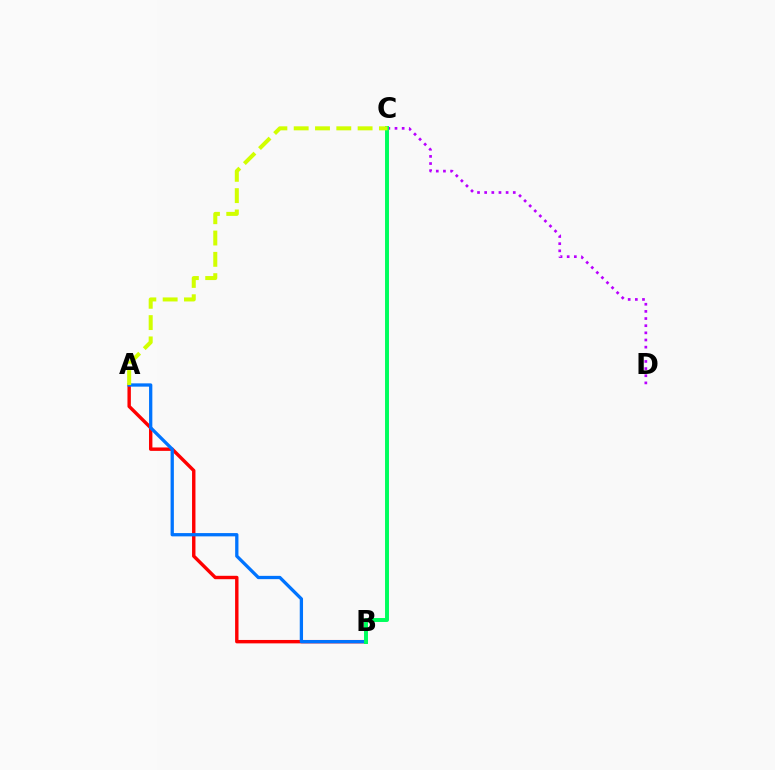{('A', 'B'): [{'color': '#ff0000', 'line_style': 'solid', 'thickness': 2.45}, {'color': '#0074ff', 'line_style': 'solid', 'thickness': 2.37}], ('C', 'D'): [{'color': '#b900ff', 'line_style': 'dotted', 'thickness': 1.94}], ('B', 'C'): [{'color': '#00ff5c', 'line_style': 'solid', 'thickness': 2.84}], ('A', 'C'): [{'color': '#d1ff00', 'line_style': 'dashed', 'thickness': 2.89}]}